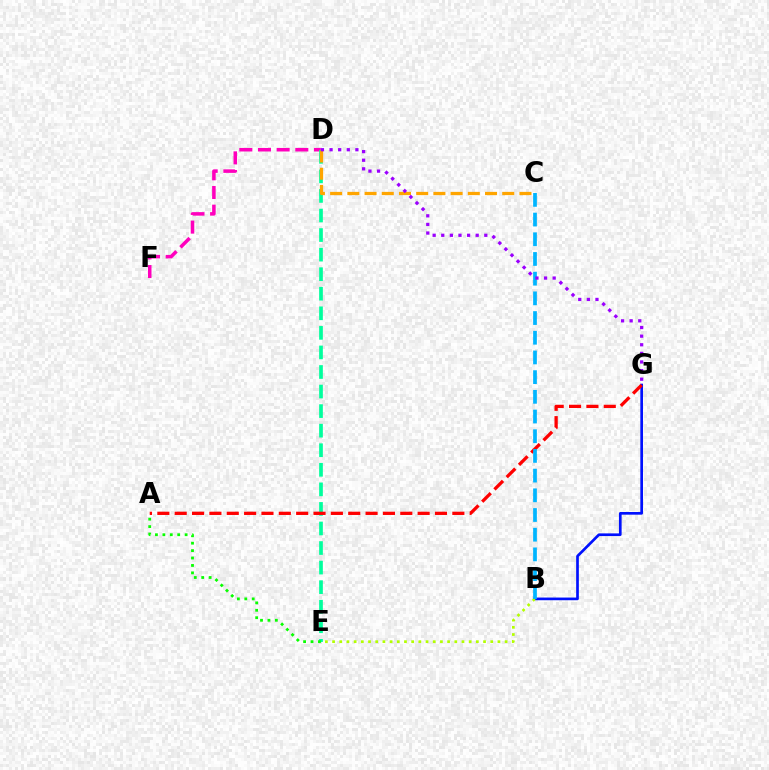{('B', 'G'): [{'color': '#0010ff', 'line_style': 'solid', 'thickness': 1.93}], ('B', 'E'): [{'color': '#b3ff00', 'line_style': 'dotted', 'thickness': 1.95}], ('D', 'F'): [{'color': '#ff00bd', 'line_style': 'dashed', 'thickness': 2.54}], ('D', 'E'): [{'color': '#00ff9d', 'line_style': 'dashed', 'thickness': 2.66}], ('A', 'E'): [{'color': '#08ff00', 'line_style': 'dotted', 'thickness': 2.02}], ('A', 'G'): [{'color': '#ff0000', 'line_style': 'dashed', 'thickness': 2.36}], ('C', 'D'): [{'color': '#ffa500', 'line_style': 'dashed', 'thickness': 2.34}], ('B', 'C'): [{'color': '#00b5ff', 'line_style': 'dashed', 'thickness': 2.68}], ('D', 'G'): [{'color': '#9b00ff', 'line_style': 'dotted', 'thickness': 2.34}]}